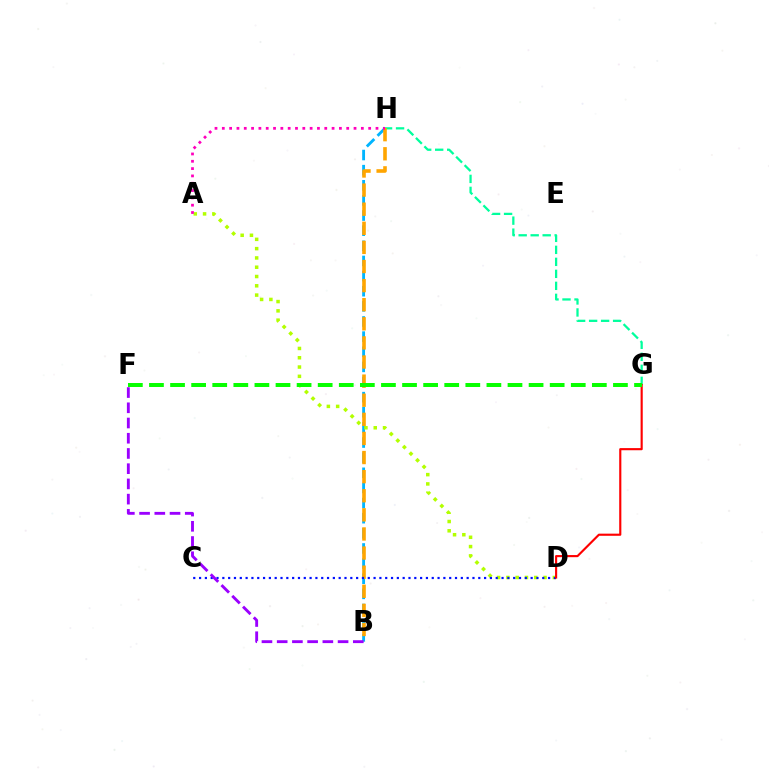{('B', 'H'): [{'color': '#00b5ff', 'line_style': 'dashed', 'thickness': 2.06}, {'color': '#ffa500', 'line_style': 'dashed', 'thickness': 2.6}], ('G', 'H'): [{'color': '#00ff9d', 'line_style': 'dashed', 'thickness': 1.63}], ('A', 'D'): [{'color': '#b3ff00', 'line_style': 'dotted', 'thickness': 2.52}], ('C', 'D'): [{'color': '#0010ff', 'line_style': 'dotted', 'thickness': 1.58}], ('D', 'G'): [{'color': '#ff0000', 'line_style': 'solid', 'thickness': 1.54}], ('F', 'G'): [{'color': '#08ff00', 'line_style': 'dashed', 'thickness': 2.87}], ('B', 'F'): [{'color': '#9b00ff', 'line_style': 'dashed', 'thickness': 2.07}], ('A', 'H'): [{'color': '#ff00bd', 'line_style': 'dotted', 'thickness': 1.99}]}